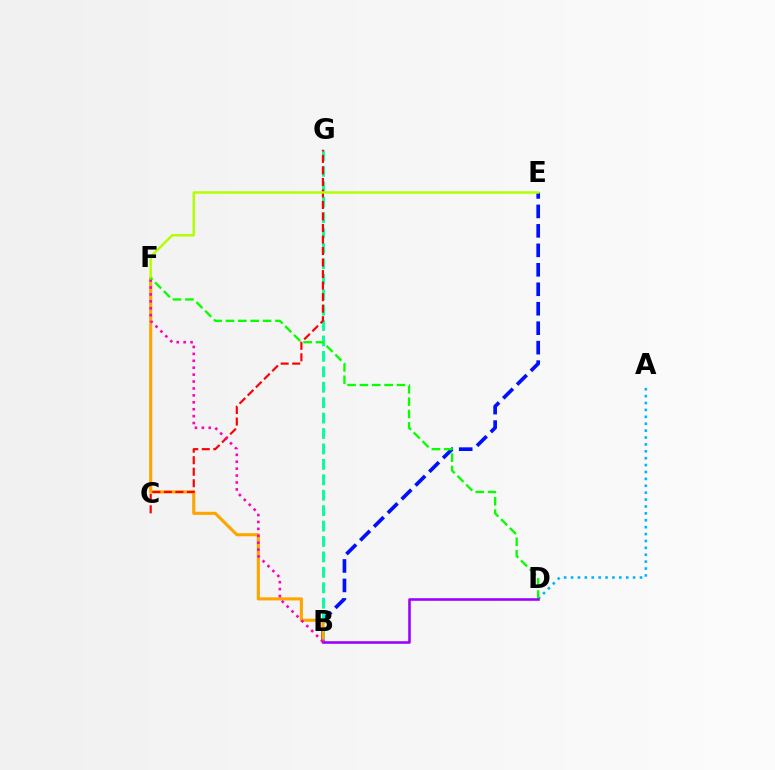{('A', 'D'): [{'color': '#00b5ff', 'line_style': 'dotted', 'thickness': 1.87}], ('B', 'E'): [{'color': '#0010ff', 'line_style': 'dashed', 'thickness': 2.64}], ('B', 'G'): [{'color': '#00ff9d', 'line_style': 'dashed', 'thickness': 2.1}], ('B', 'F'): [{'color': '#ffa500', 'line_style': 'solid', 'thickness': 2.24}, {'color': '#ff00bd', 'line_style': 'dotted', 'thickness': 1.88}], ('C', 'G'): [{'color': '#ff0000', 'line_style': 'dashed', 'thickness': 1.57}], ('E', 'F'): [{'color': '#b3ff00', 'line_style': 'solid', 'thickness': 1.79}], ('D', 'F'): [{'color': '#08ff00', 'line_style': 'dashed', 'thickness': 1.68}], ('B', 'D'): [{'color': '#9b00ff', 'line_style': 'solid', 'thickness': 1.86}]}